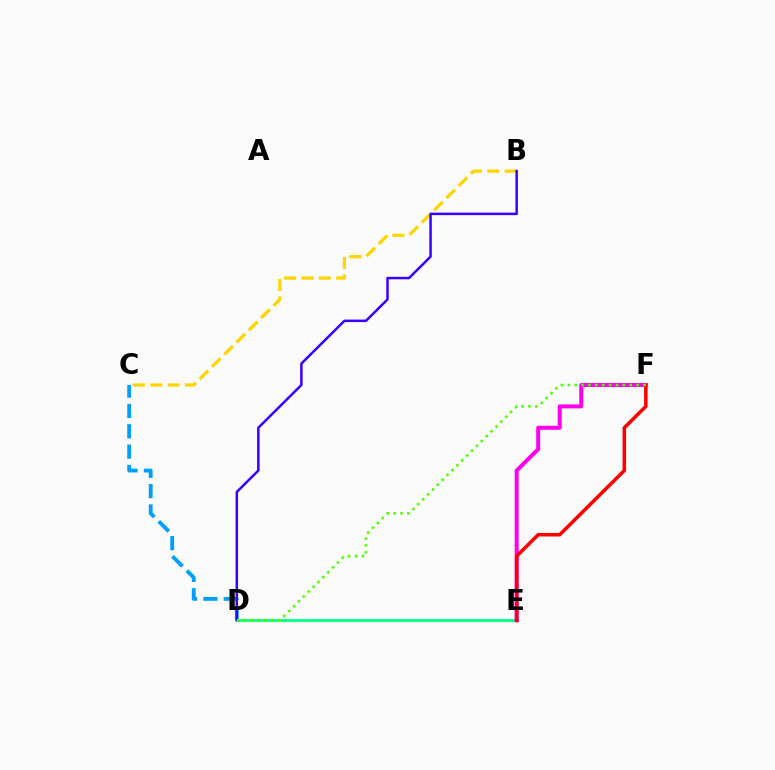{('D', 'E'): [{'color': '#00ff86', 'line_style': 'solid', 'thickness': 2.0}], ('E', 'F'): [{'color': '#ff00ed', 'line_style': 'solid', 'thickness': 2.88}, {'color': '#ff0000', 'line_style': 'solid', 'thickness': 2.54}], ('C', 'D'): [{'color': '#009eff', 'line_style': 'dashed', 'thickness': 2.76}], ('B', 'C'): [{'color': '#ffd500', 'line_style': 'dashed', 'thickness': 2.35}], ('B', 'D'): [{'color': '#3700ff', 'line_style': 'solid', 'thickness': 1.8}], ('D', 'F'): [{'color': '#4fff00', 'line_style': 'dotted', 'thickness': 1.87}]}